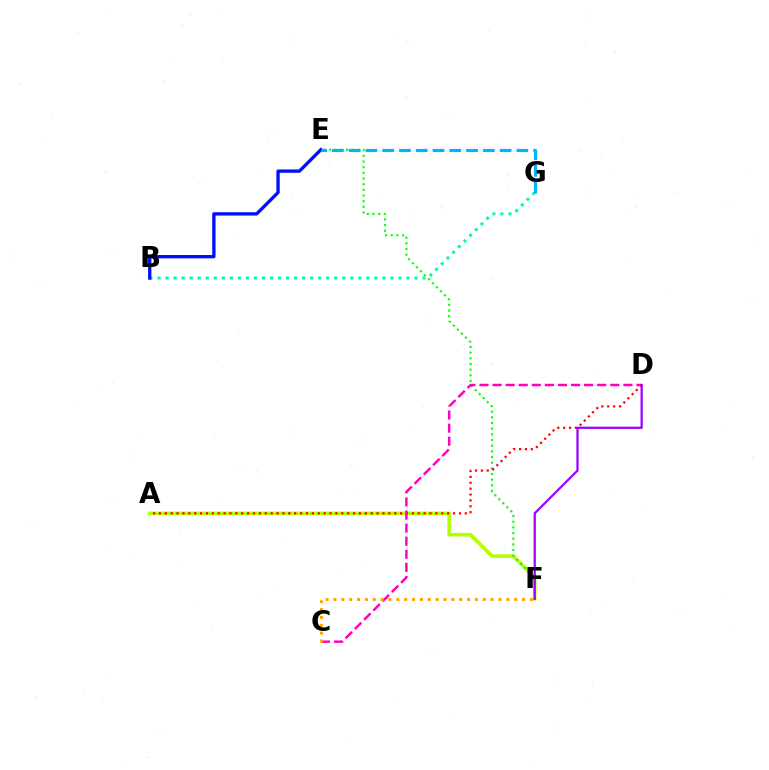{('A', 'F'): [{'color': '#b3ff00', 'line_style': 'solid', 'thickness': 2.57}], ('B', 'G'): [{'color': '#00ff9d', 'line_style': 'dotted', 'thickness': 2.18}], ('E', 'F'): [{'color': '#08ff00', 'line_style': 'dotted', 'thickness': 1.54}], ('A', 'D'): [{'color': '#ff0000', 'line_style': 'dotted', 'thickness': 1.6}], ('C', 'D'): [{'color': '#ff00bd', 'line_style': 'dashed', 'thickness': 1.78}], ('C', 'F'): [{'color': '#ffa500', 'line_style': 'dotted', 'thickness': 2.13}], ('B', 'E'): [{'color': '#0010ff', 'line_style': 'solid', 'thickness': 2.39}], ('E', 'G'): [{'color': '#00b5ff', 'line_style': 'dashed', 'thickness': 2.28}], ('D', 'F'): [{'color': '#9b00ff', 'line_style': 'solid', 'thickness': 1.62}]}